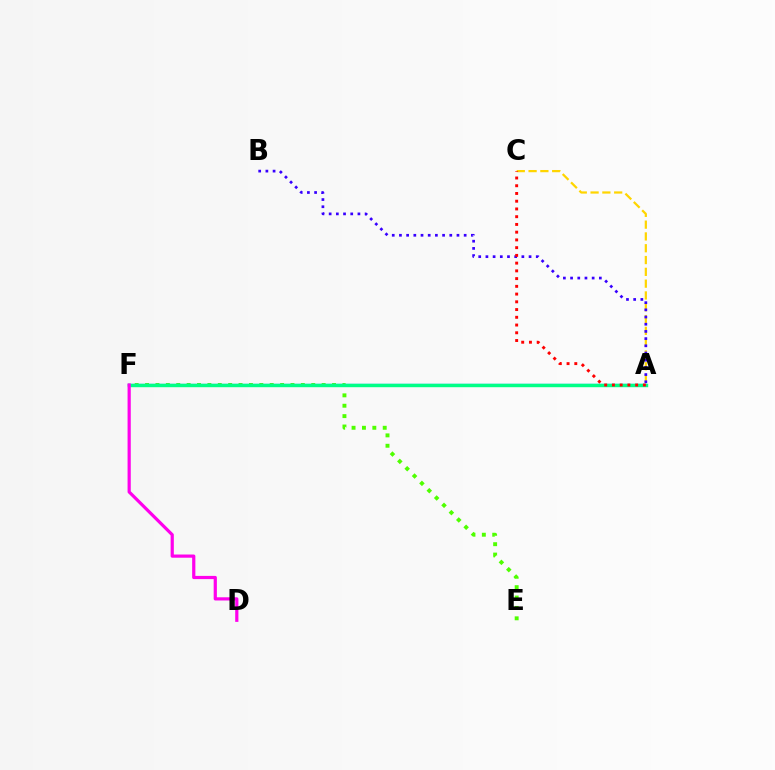{('A', 'C'): [{'color': '#ffd500', 'line_style': 'dashed', 'thickness': 1.6}, {'color': '#ff0000', 'line_style': 'dotted', 'thickness': 2.1}], ('E', 'F'): [{'color': '#4fff00', 'line_style': 'dotted', 'thickness': 2.82}], ('A', 'B'): [{'color': '#3700ff', 'line_style': 'dotted', 'thickness': 1.95}], ('A', 'F'): [{'color': '#009eff', 'line_style': 'solid', 'thickness': 1.68}, {'color': '#00ff86', 'line_style': 'solid', 'thickness': 2.46}], ('D', 'F'): [{'color': '#ff00ed', 'line_style': 'solid', 'thickness': 2.3}]}